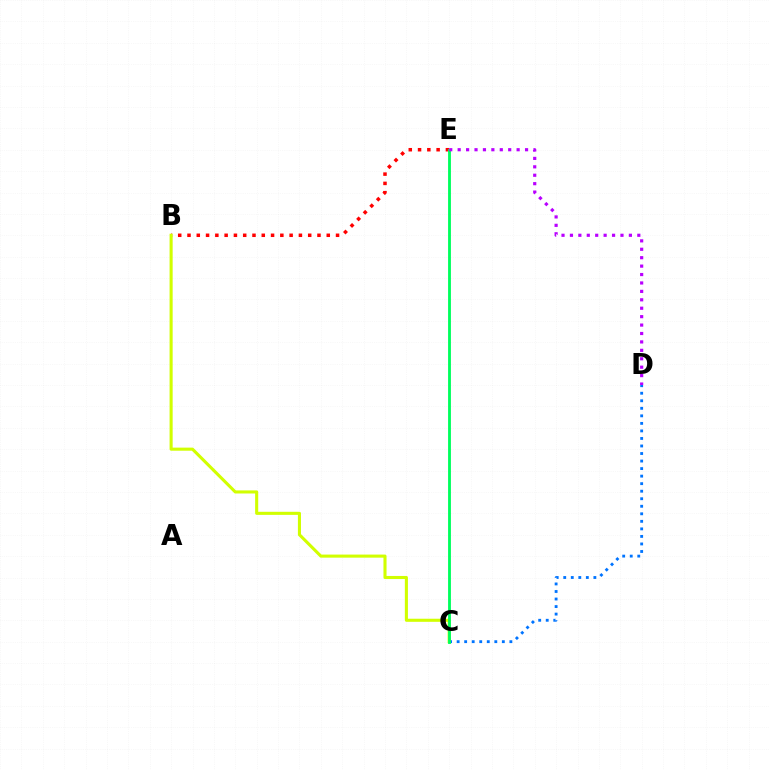{('B', 'E'): [{'color': '#ff0000', 'line_style': 'dotted', 'thickness': 2.52}], ('B', 'C'): [{'color': '#d1ff00', 'line_style': 'solid', 'thickness': 2.22}], ('C', 'D'): [{'color': '#0074ff', 'line_style': 'dotted', 'thickness': 2.05}], ('C', 'E'): [{'color': '#00ff5c', 'line_style': 'solid', 'thickness': 2.05}], ('D', 'E'): [{'color': '#b900ff', 'line_style': 'dotted', 'thickness': 2.29}]}